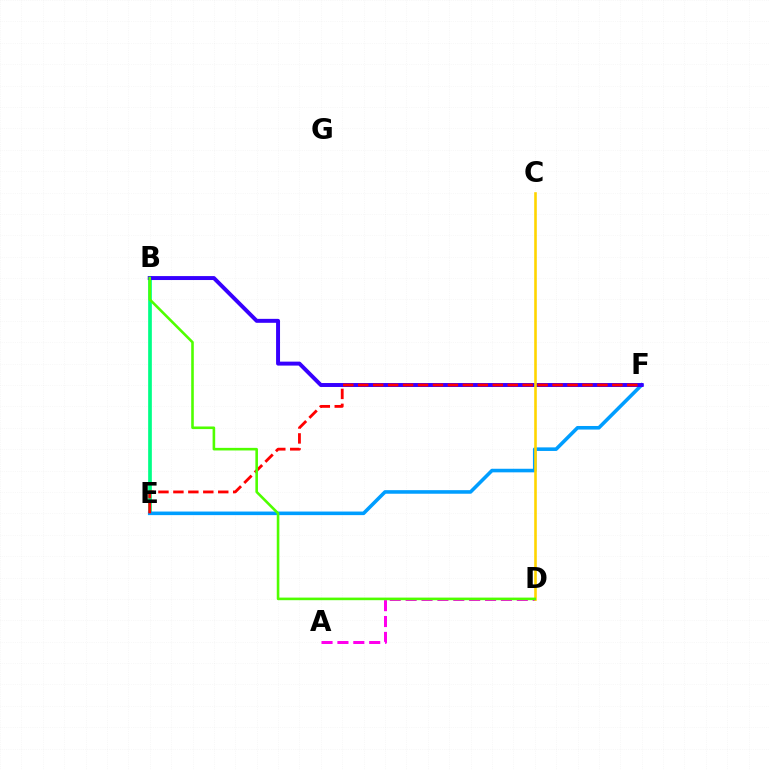{('B', 'E'): [{'color': '#00ff86', 'line_style': 'solid', 'thickness': 2.66}], ('A', 'D'): [{'color': '#ff00ed', 'line_style': 'dashed', 'thickness': 2.16}], ('E', 'F'): [{'color': '#009eff', 'line_style': 'solid', 'thickness': 2.58}, {'color': '#ff0000', 'line_style': 'dashed', 'thickness': 2.03}], ('B', 'F'): [{'color': '#3700ff', 'line_style': 'solid', 'thickness': 2.85}], ('C', 'D'): [{'color': '#ffd500', 'line_style': 'solid', 'thickness': 1.88}], ('B', 'D'): [{'color': '#4fff00', 'line_style': 'solid', 'thickness': 1.87}]}